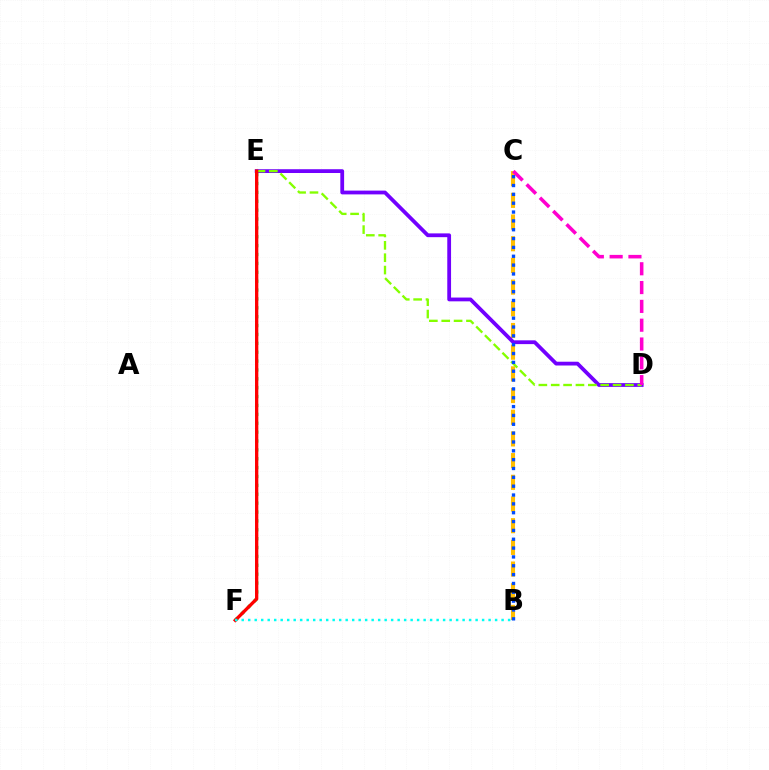{('E', 'F'): [{'color': '#00ff39', 'line_style': 'dotted', 'thickness': 2.41}, {'color': '#ff0000', 'line_style': 'solid', 'thickness': 2.38}], ('B', 'C'): [{'color': '#ffbd00', 'line_style': 'dashed', 'thickness': 2.95}, {'color': '#004bff', 'line_style': 'dotted', 'thickness': 2.4}], ('D', 'E'): [{'color': '#7200ff', 'line_style': 'solid', 'thickness': 2.72}, {'color': '#84ff00', 'line_style': 'dashed', 'thickness': 1.68}], ('C', 'D'): [{'color': '#ff00cf', 'line_style': 'dashed', 'thickness': 2.56}], ('B', 'F'): [{'color': '#00fff6', 'line_style': 'dotted', 'thickness': 1.77}]}